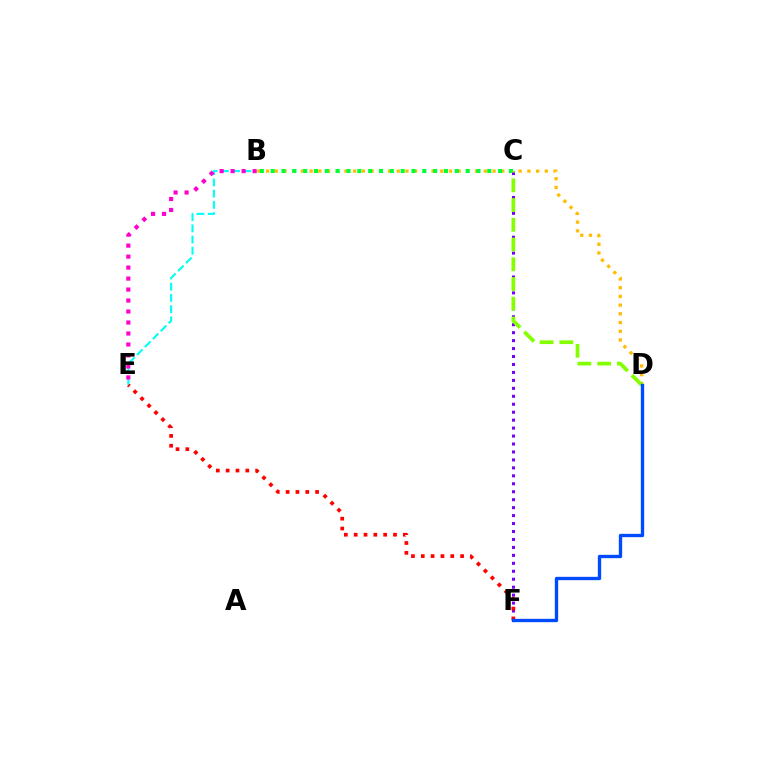{('B', 'D'): [{'color': '#ffbd00', 'line_style': 'dotted', 'thickness': 2.37}], ('B', 'C'): [{'color': '#00ff39', 'line_style': 'dotted', 'thickness': 2.94}], ('C', 'F'): [{'color': '#7200ff', 'line_style': 'dotted', 'thickness': 2.16}], ('B', 'E'): [{'color': '#00fff6', 'line_style': 'dashed', 'thickness': 1.52}, {'color': '#ff00cf', 'line_style': 'dotted', 'thickness': 2.98}], ('E', 'F'): [{'color': '#ff0000', 'line_style': 'dotted', 'thickness': 2.67}], ('C', 'D'): [{'color': '#84ff00', 'line_style': 'dashed', 'thickness': 2.68}], ('D', 'F'): [{'color': '#004bff', 'line_style': 'solid', 'thickness': 2.4}]}